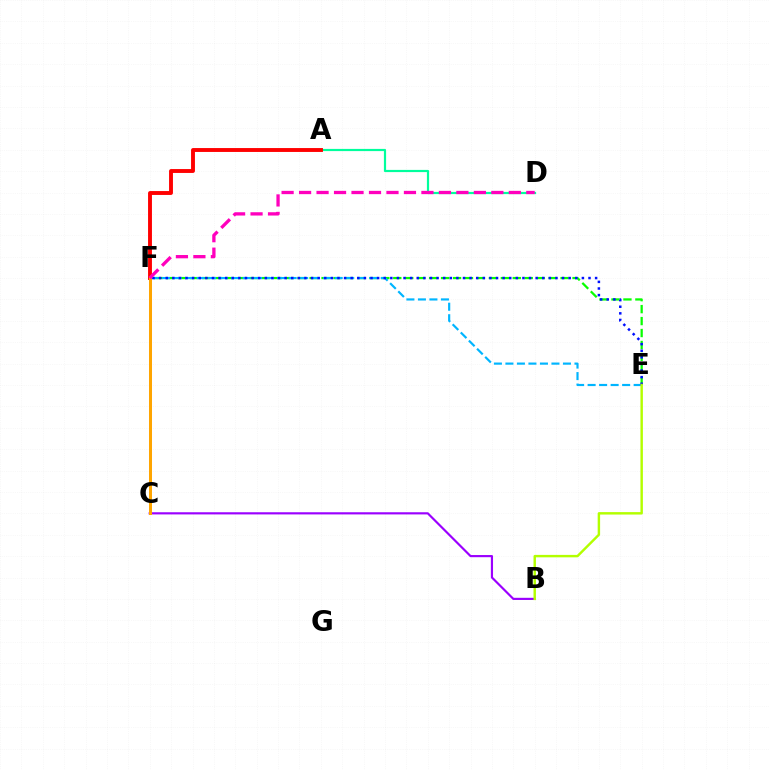{('E', 'F'): [{'color': '#08ff00', 'line_style': 'dashed', 'thickness': 1.62}, {'color': '#00b5ff', 'line_style': 'dashed', 'thickness': 1.56}, {'color': '#0010ff', 'line_style': 'dotted', 'thickness': 1.79}], ('B', 'C'): [{'color': '#9b00ff', 'line_style': 'solid', 'thickness': 1.56}], ('A', 'D'): [{'color': '#00ff9d', 'line_style': 'solid', 'thickness': 1.58}], ('A', 'F'): [{'color': '#ff0000', 'line_style': 'solid', 'thickness': 2.8}], ('C', 'F'): [{'color': '#ffa500', 'line_style': 'solid', 'thickness': 2.17}], ('B', 'E'): [{'color': '#b3ff00', 'line_style': 'solid', 'thickness': 1.75}], ('D', 'F'): [{'color': '#ff00bd', 'line_style': 'dashed', 'thickness': 2.37}]}